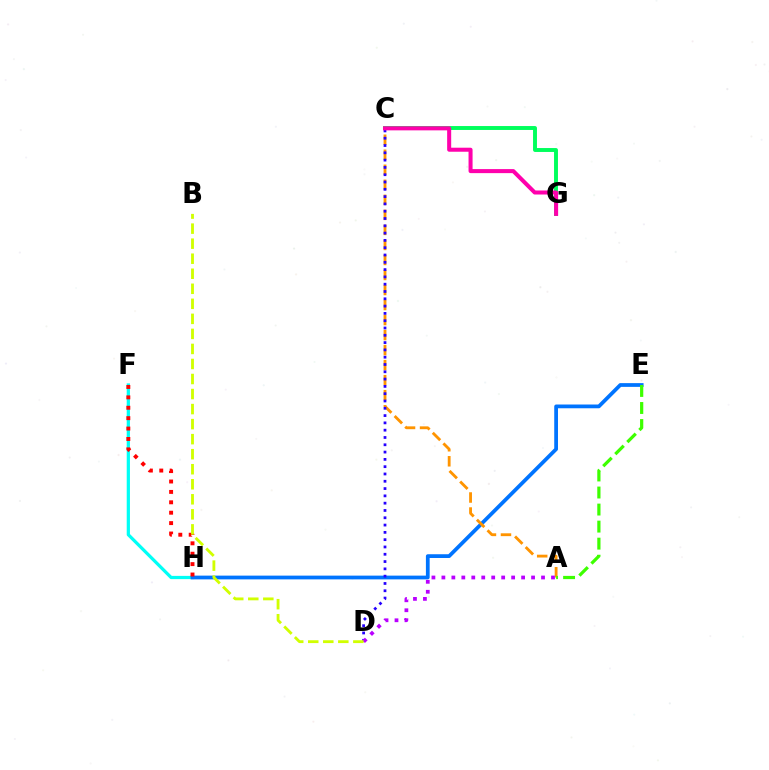{('F', 'H'): [{'color': '#00fff6', 'line_style': 'solid', 'thickness': 2.33}, {'color': '#ff0000', 'line_style': 'dotted', 'thickness': 2.83}], ('C', 'G'): [{'color': '#00ff5c', 'line_style': 'solid', 'thickness': 2.82}, {'color': '#ff00ac', 'line_style': 'solid', 'thickness': 2.9}], ('E', 'H'): [{'color': '#0074ff', 'line_style': 'solid', 'thickness': 2.7}], ('A', 'C'): [{'color': '#ff9400', 'line_style': 'dashed', 'thickness': 2.04}], ('C', 'D'): [{'color': '#2500ff', 'line_style': 'dotted', 'thickness': 1.98}], ('A', 'D'): [{'color': '#b900ff', 'line_style': 'dotted', 'thickness': 2.71}], ('B', 'D'): [{'color': '#d1ff00', 'line_style': 'dashed', 'thickness': 2.04}], ('A', 'E'): [{'color': '#3dff00', 'line_style': 'dashed', 'thickness': 2.32}]}